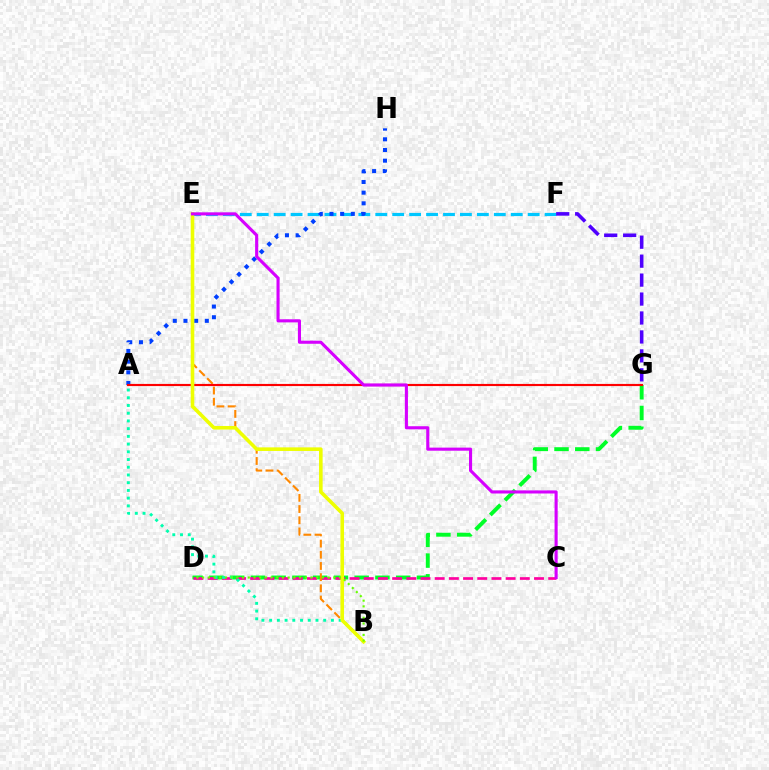{('E', 'F'): [{'color': '#00c7ff', 'line_style': 'dashed', 'thickness': 2.3}], ('D', 'G'): [{'color': '#00ff27', 'line_style': 'dashed', 'thickness': 2.82}], ('A', 'H'): [{'color': '#003fff', 'line_style': 'dotted', 'thickness': 2.9}], ('C', 'D'): [{'color': '#ff00a0', 'line_style': 'dashed', 'thickness': 1.93}], ('B', 'E'): [{'color': '#ff8800', 'line_style': 'dashed', 'thickness': 1.52}, {'color': '#eeff00', 'line_style': 'solid', 'thickness': 2.59}], ('A', 'B'): [{'color': '#00ffaf', 'line_style': 'dotted', 'thickness': 2.1}], ('A', 'G'): [{'color': '#ff0000', 'line_style': 'solid', 'thickness': 1.55}], ('F', 'G'): [{'color': '#4f00ff', 'line_style': 'dashed', 'thickness': 2.57}], ('B', 'D'): [{'color': '#66ff00', 'line_style': 'dotted', 'thickness': 1.55}], ('C', 'E'): [{'color': '#d600ff', 'line_style': 'solid', 'thickness': 2.23}]}